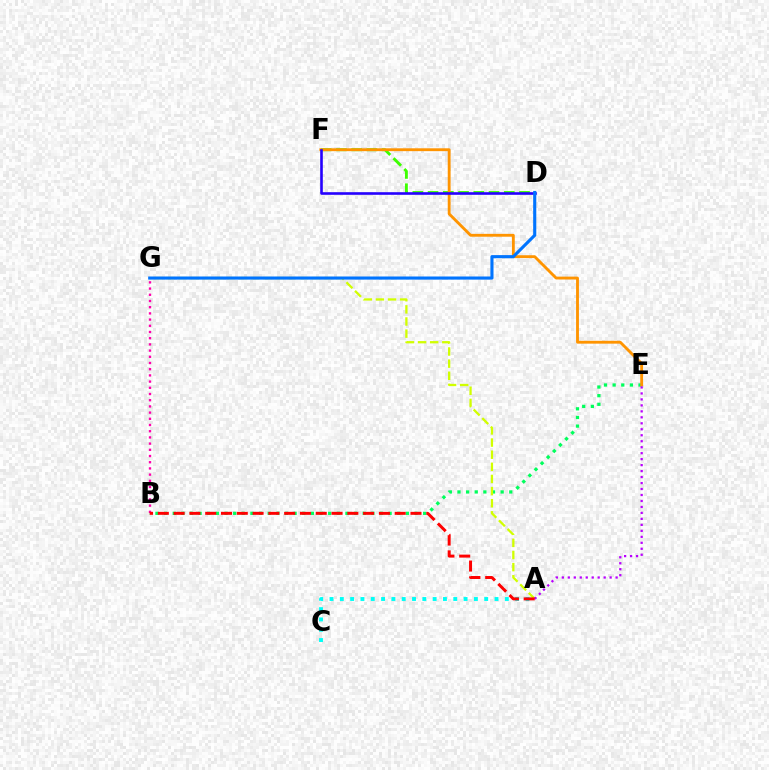{('B', 'E'): [{'color': '#00ff5c', 'line_style': 'dotted', 'thickness': 2.35}], ('D', 'F'): [{'color': '#3dff00', 'line_style': 'dashed', 'thickness': 2.07}, {'color': '#2500ff', 'line_style': 'solid', 'thickness': 1.88}], ('A', 'G'): [{'color': '#d1ff00', 'line_style': 'dashed', 'thickness': 1.65}], ('E', 'F'): [{'color': '#ff9400', 'line_style': 'solid', 'thickness': 2.06}], ('A', 'C'): [{'color': '#00fff6', 'line_style': 'dotted', 'thickness': 2.8}], ('A', 'E'): [{'color': '#b900ff', 'line_style': 'dotted', 'thickness': 1.62}], ('B', 'G'): [{'color': '#ff00ac', 'line_style': 'dotted', 'thickness': 1.68}], ('D', 'G'): [{'color': '#0074ff', 'line_style': 'solid', 'thickness': 2.24}], ('A', 'B'): [{'color': '#ff0000', 'line_style': 'dashed', 'thickness': 2.15}]}